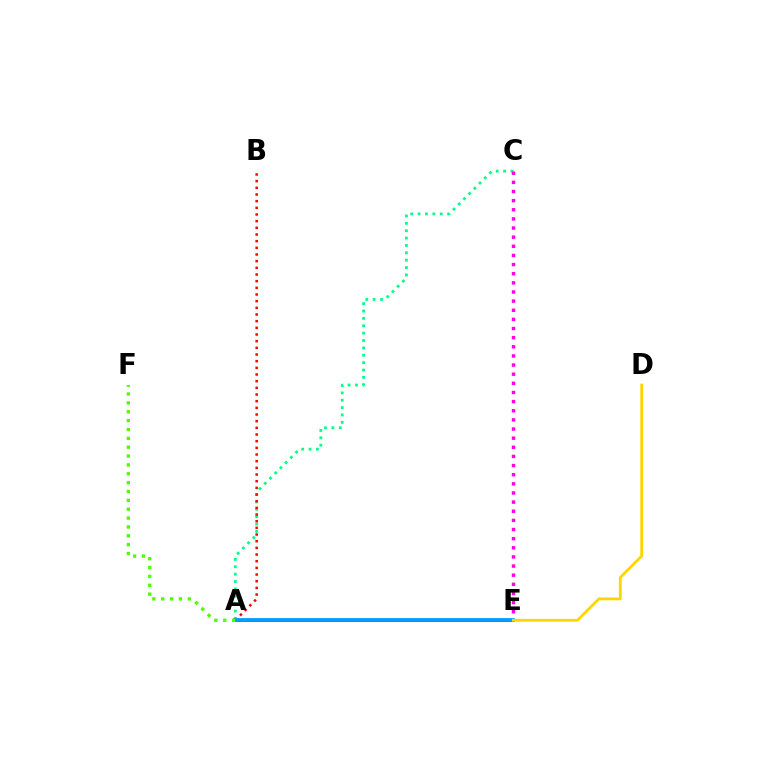{('A', 'C'): [{'color': '#00ff86', 'line_style': 'dotted', 'thickness': 2.0}], ('A', 'B'): [{'color': '#ff0000', 'line_style': 'dotted', 'thickness': 1.81}], ('A', 'E'): [{'color': '#3700ff', 'line_style': 'solid', 'thickness': 1.91}, {'color': '#009eff', 'line_style': 'solid', 'thickness': 2.72}], ('C', 'E'): [{'color': '#ff00ed', 'line_style': 'dotted', 'thickness': 2.48}], ('A', 'F'): [{'color': '#4fff00', 'line_style': 'dotted', 'thickness': 2.41}], ('D', 'E'): [{'color': '#ffd500', 'line_style': 'solid', 'thickness': 2.01}]}